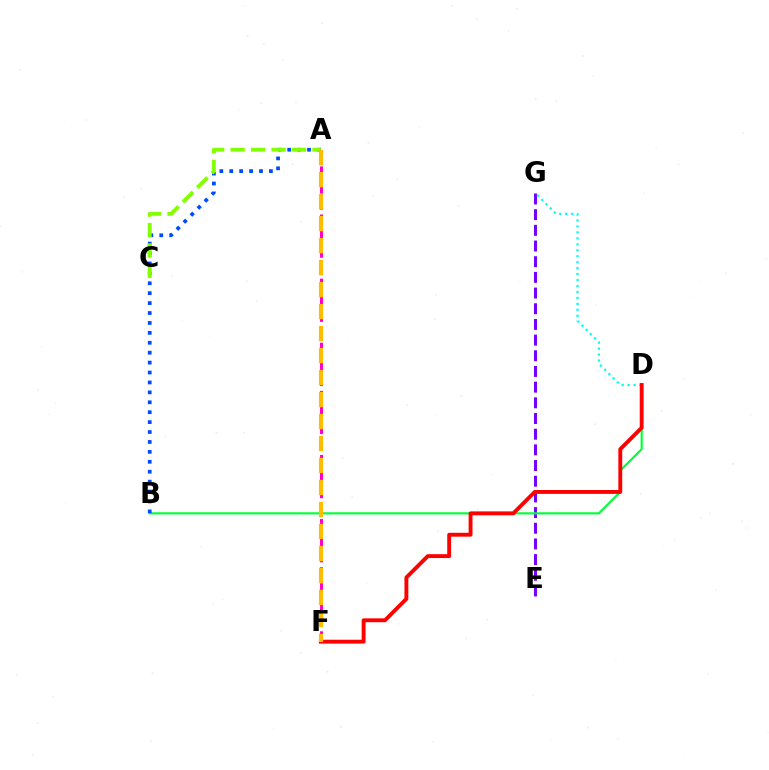{('A', 'F'): [{'color': '#ff00cf', 'line_style': 'dashed', 'thickness': 2.18}, {'color': '#ffbd00', 'line_style': 'dashed', 'thickness': 2.99}], ('E', 'G'): [{'color': '#7200ff', 'line_style': 'dashed', 'thickness': 2.13}], ('B', 'D'): [{'color': '#00ff39', 'line_style': 'solid', 'thickness': 1.55}], ('D', 'G'): [{'color': '#00fff6', 'line_style': 'dotted', 'thickness': 1.62}], ('D', 'F'): [{'color': '#ff0000', 'line_style': 'solid', 'thickness': 2.79}], ('A', 'B'): [{'color': '#004bff', 'line_style': 'dotted', 'thickness': 2.69}], ('A', 'C'): [{'color': '#84ff00', 'line_style': 'dashed', 'thickness': 2.78}]}